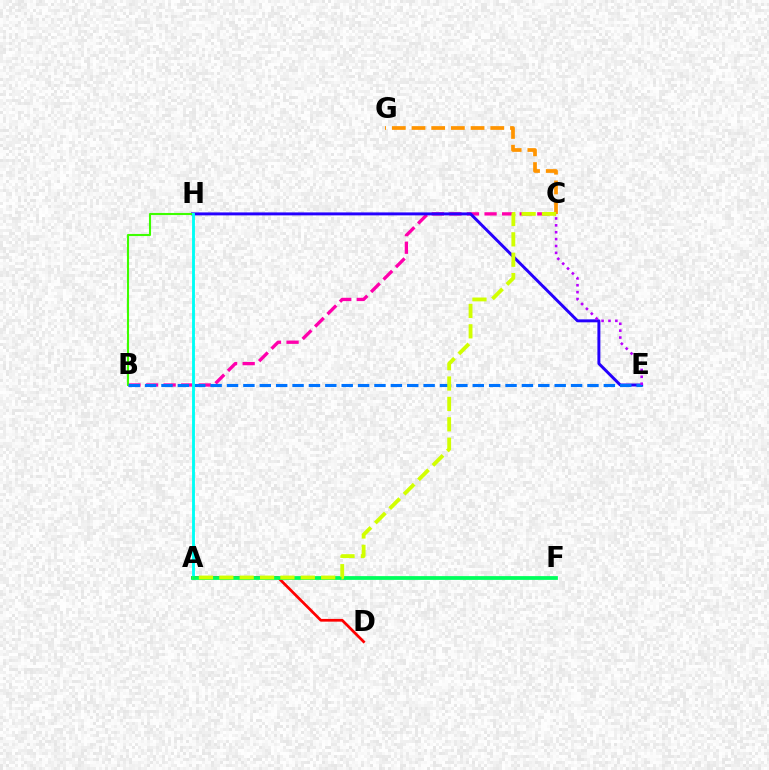{('B', 'C'): [{'color': '#ff00ac', 'line_style': 'dashed', 'thickness': 2.39}], ('E', 'H'): [{'color': '#2500ff', 'line_style': 'solid', 'thickness': 2.13}], ('B', 'H'): [{'color': '#3dff00', 'line_style': 'solid', 'thickness': 1.51}], ('A', 'D'): [{'color': '#ff0000', 'line_style': 'solid', 'thickness': 1.97}], ('B', 'E'): [{'color': '#0074ff', 'line_style': 'dashed', 'thickness': 2.23}], ('C', 'G'): [{'color': '#ff9400', 'line_style': 'dashed', 'thickness': 2.68}], ('A', 'H'): [{'color': '#00fff6', 'line_style': 'solid', 'thickness': 2.07}], ('A', 'F'): [{'color': '#00ff5c', 'line_style': 'solid', 'thickness': 2.71}], ('C', 'E'): [{'color': '#b900ff', 'line_style': 'dotted', 'thickness': 1.87}], ('A', 'C'): [{'color': '#d1ff00', 'line_style': 'dashed', 'thickness': 2.77}]}